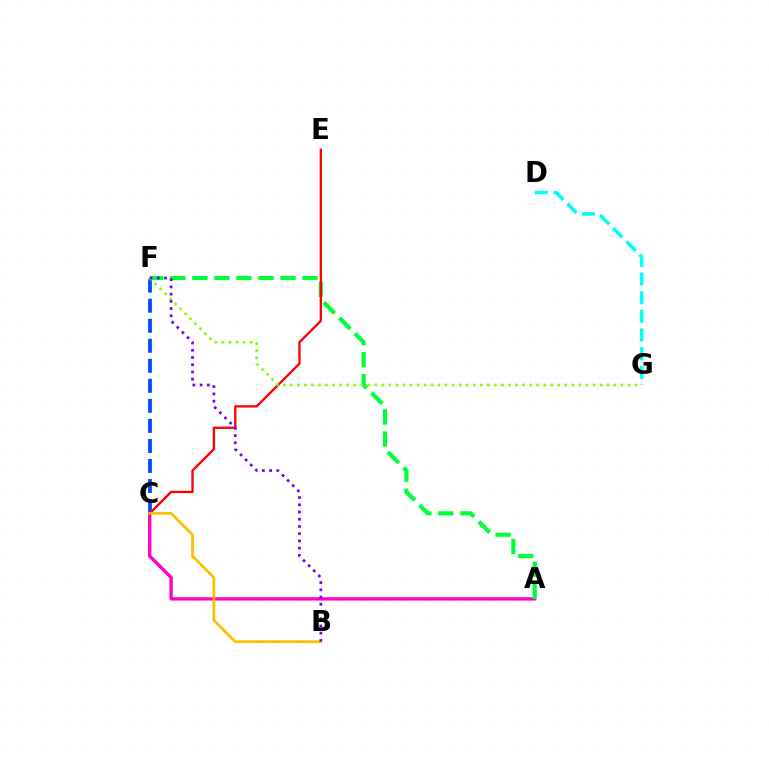{('A', 'C'): [{'color': '#ff00cf', 'line_style': 'solid', 'thickness': 2.4}], ('A', 'F'): [{'color': '#00ff39', 'line_style': 'dashed', 'thickness': 2.99}], ('C', 'F'): [{'color': '#004bff', 'line_style': 'dashed', 'thickness': 2.72}], ('C', 'E'): [{'color': '#ff0000', 'line_style': 'solid', 'thickness': 1.67}], ('B', 'C'): [{'color': '#ffbd00', 'line_style': 'solid', 'thickness': 1.95}], ('F', 'G'): [{'color': '#84ff00', 'line_style': 'dotted', 'thickness': 1.91}], ('D', 'G'): [{'color': '#00fff6', 'line_style': 'dashed', 'thickness': 2.54}], ('B', 'F'): [{'color': '#7200ff', 'line_style': 'dotted', 'thickness': 1.96}]}